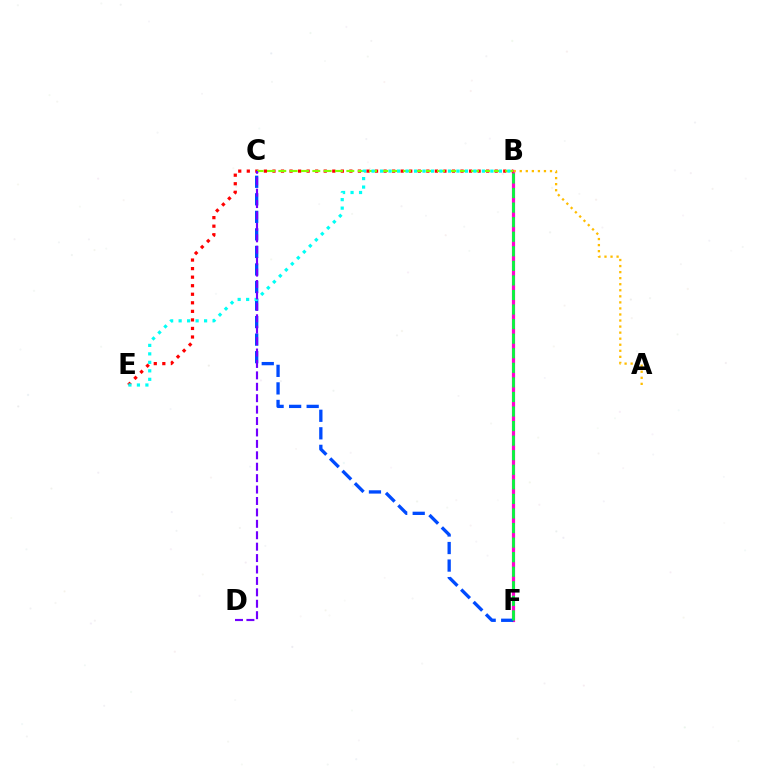{('B', 'F'): [{'color': '#ff00cf', 'line_style': 'solid', 'thickness': 2.29}, {'color': '#00ff39', 'line_style': 'dashed', 'thickness': 1.98}], ('B', 'E'): [{'color': '#ff0000', 'line_style': 'dotted', 'thickness': 2.32}, {'color': '#00fff6', 'line_style': 'dotted', 'thickness': 2.31}], ('B', 'C'): [{'color': '#84ff00', 'line_style': 'dashed', 'thickness': 1.54}], ('C', 'F'): [{'color': '#004bff', 'line_style': 'dashed', 'thickness': 2.38}], ('A', 'B'): [{'color': '#ffbd00', 'line_style': 'dotted', 'thickness': 1.64}], ('C', 'D'): [{'color': '#7200ff', 'line_style': 'dashed', 'thickness': 1.55}]}